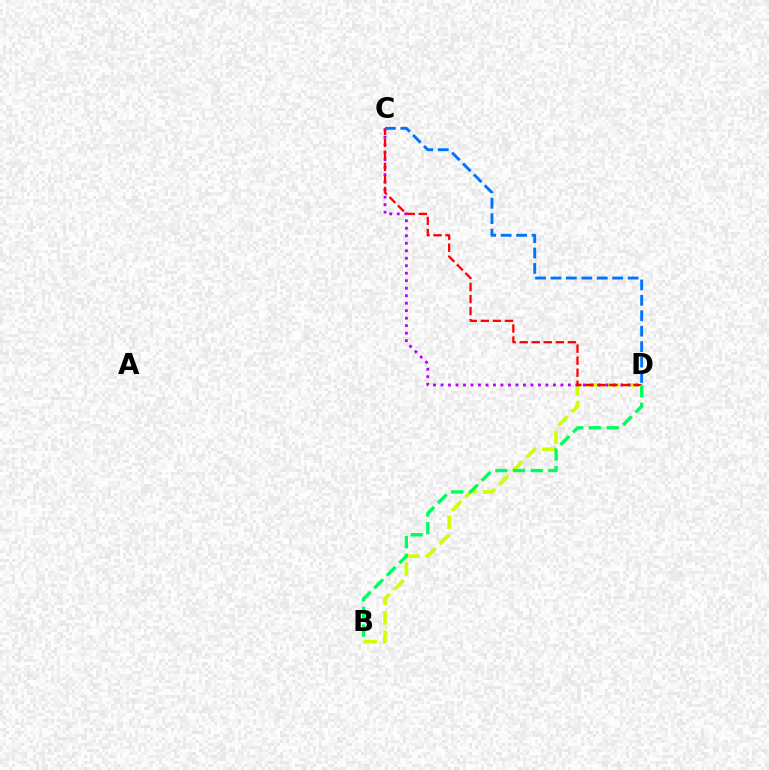{('B', 'D'): [{'color': '#d1ff00', 'line_style': 'dashed', 'thickness': 2.62}, {'color': '#00ff5c', 'line_style': 'dashed', 'thickness': 2.4}], ('C', 'D'): [{'color': '#b900ff', 'line_style': 'dotted', 'thickness': 2.04}, {'color': '#ff0000', 'line_style': 'dashed', 'thickness': 1.64}, {'color': '#0074ff', 'line_style': 'dashed', 'thickness': 2.1}]}